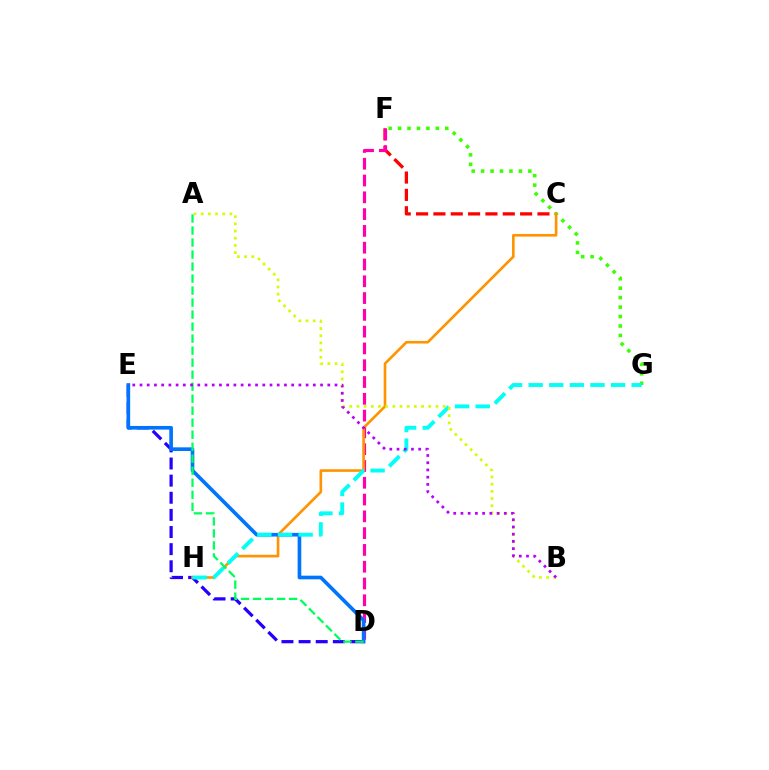{('D', 'E'): [{'color': '#2500ff', 'line_style': 'dashed', 'thickness': 2.33}, {'color': '#0074ff', 'line_style': 'solid', 'thickness': 2.63}], ('C', 'F'): [{'color': '#ff0000', 'line_style': 'dashed', 'thickness': 2.36}], ('F', 'G'): [{'color': '#3dff00', 'line_style': 'dotted', 'thickness': 2.57}], ('D', 'F'): [{'color': '#ff00ac', 'line_style': 'dashed', 'thickness': 2.28}], ('C', 'H'): [{'color': '#ff9400', 'line_style': 'solid', 'thickness': 1.9}], ('G', 'H'): [{'color': '#00fff6', 'line_style': 'dashed', 'thickness': 2.8}], ('A', 'B'): [{'color': '#d1ff00', 'line_style': 'dotted', 'thickness': 1.95}], ('A', 'D'): [{'color': '#00ff5c', 'line_style': 'dashed', 'thickness': 1.63}], ('B', 'E'): [{'color': '#b900ff', 'line_style': 'dotted', 'thickness': 1.96}]}